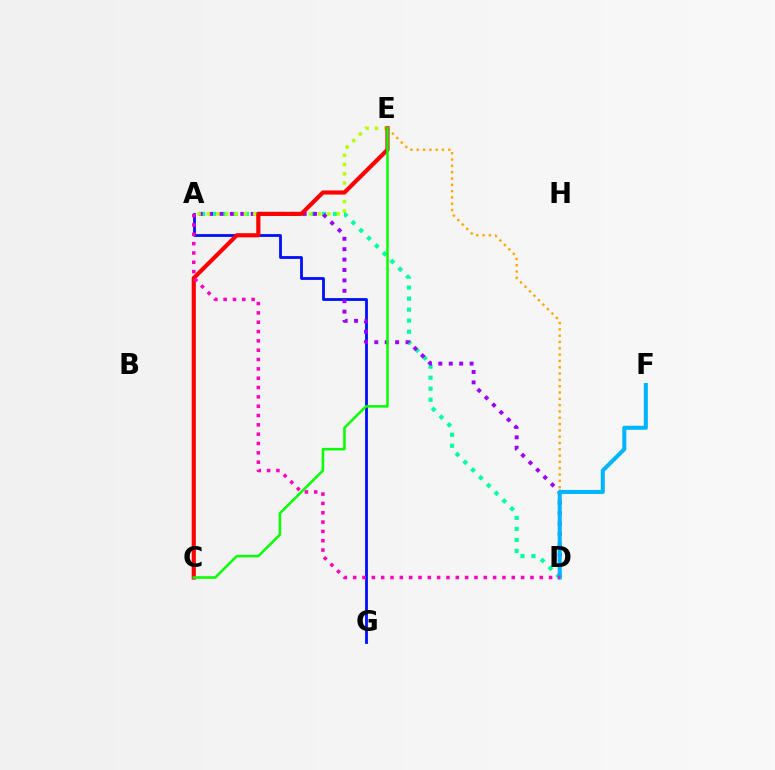{('A', 'G'): [{'color': '#0010ff', 'line_style': 'solid', 'thickness': 2.03}], ('A', 'D'): [{'color': '#00ff9d', 'line_style': 'dotted', 'thickness': 2.99}, {'color': '#9b00ff', 'line_style': 'dotted', 'thickness': 2.83}, {'color': '#ff00bd', 'line_style': 'dotted', 'thickness': 2.53}], ('D', 'E'): [{'color': '#ffa500', 'line_style': 'dotted', 'thickness': 1.71}], ('A', 'E'): [{'color': '#b3ff00', 'line_style': 'dotted', 'thickness': 2.52}], ('C', 'E'): [{'color': '#ff0000', 'line_style': 'solid', 'thickness': 2.98}, {'color': '#08ff00', 'line_style': 'solid', 'thickness': 1.83}], ('D', 'F'): [{'color': '#00b5ff', 'line_style': 'solid', 'thickness': 2.91}]}